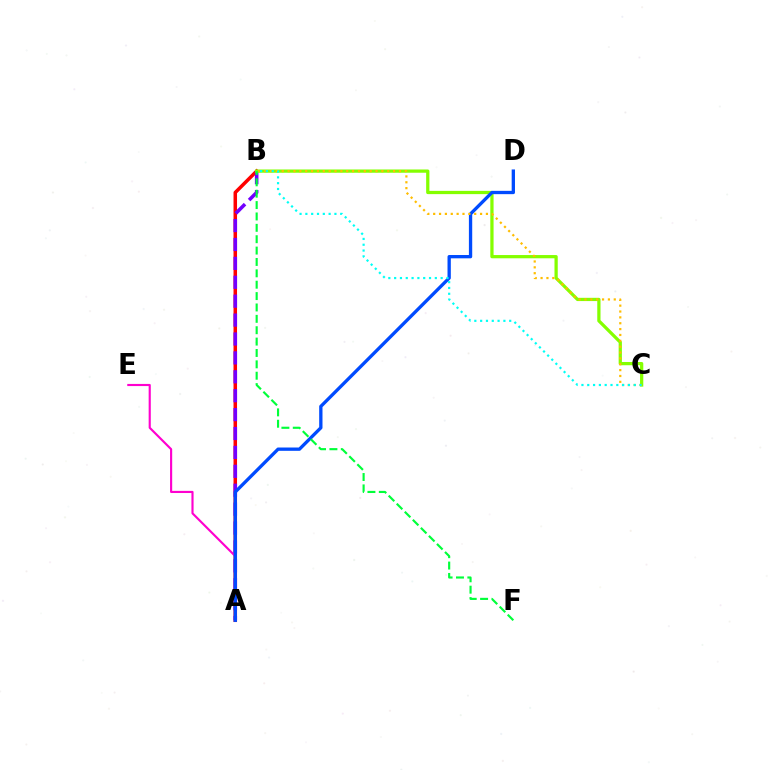{('A', 'B'): [{'color': '#ff0000', 'line_style': 'solid', 'thickness': 2.53}, {'color': '#7200ff', 'line_style': 'dashed', 'thickness': 2.57}], ('B', 'C'): [{'color': '#84ff00', 'line_style': 'solid', 'thickness': 2.34}, {'color': '#ffbd00', 'line_style': 'dotted', 'thickness': 1.59}, {'color': '#00fff6', 'line_style': 'dotted', 'thickness': 1.58}], ('A', 'E'): [{'color': '#ff00cf', 'line_style': 'solid', 'thickness': 1.54}], ('A', 'D'): [{'color': '#004bff', 'line_style': 'solid', 'thickness': 2.38}], ('B', 'F'): [{'color': '#00ff39', 'line_style': 'dashed', 'thickness': 1.55}]}